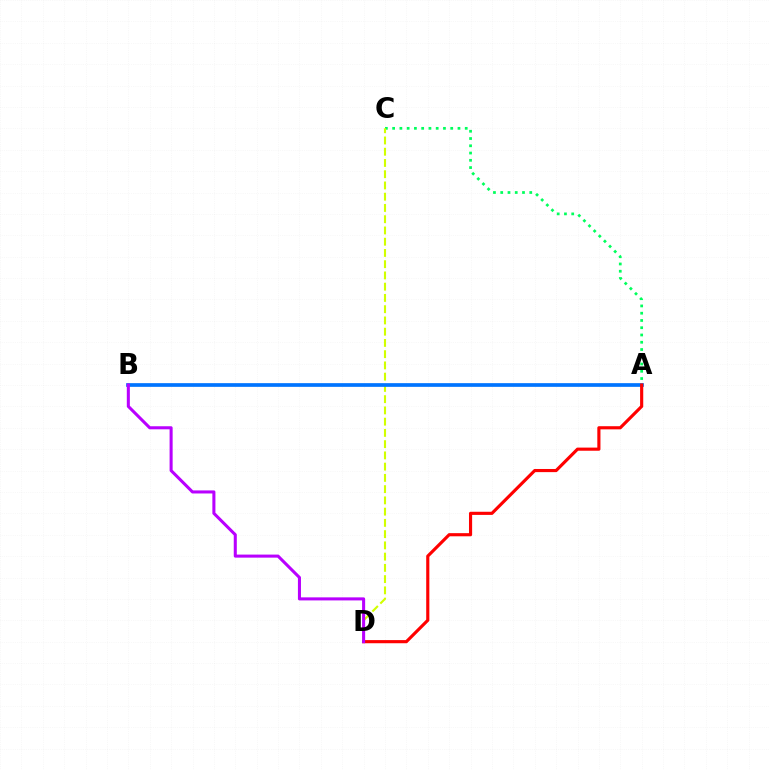{('A', 'C'): [{'color': '#00ff5c', 'line_style': 'dotted', 'thickness': 1.97}], ('C', 'D'): [{'color': '#d1ff00', 'line_style': 'dashed', 'thickness': 1.53}], ('A', 'B'): [{'color': '#0074ff', 'line_style': 'solid', 'thickness': 2.66}], ('A', 'D'): [{'color': '#ff0000', 'line_style': 'solid', 'thickness': 2.26}], ('B', 'D'): [{'color': '#b900ff', 'line_style': 'solid', 'thickness': 2.2}]}